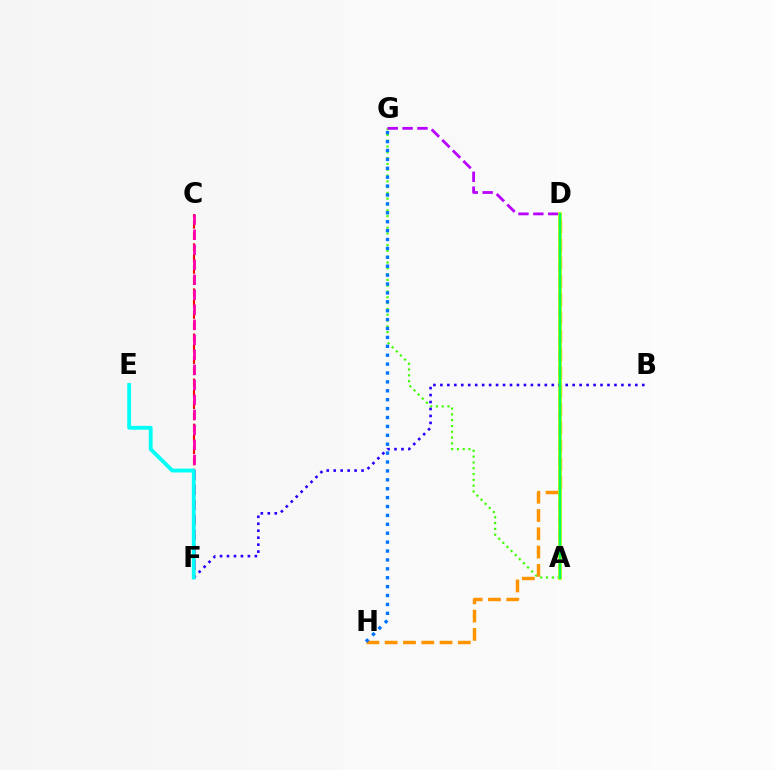{('A', 'G'): [{'color': '#3dff00', 'line_style': 'dotted', 'thickness': 1.58}, {'color': '#b900ff', 'line_style': 'dashed', 'thickness': 2.02}], ('D', 'H'): [{'color': '#ff9400', 'line_style': 'dashed', 'thickness': 2.48}], ('A', 'D'): [{'color': '#d1ff00', 'line_style': 'solid', 'thickness': 2.69}, {'color': '#00ff5c', 'line_style': 'solid', 'thickness': 1.76}], ('B', 'F'): [{'color': '#2500ff', 'line_style': 'dotted', 'thickness': 1.89}], ('C', 'F'): [{'color': '#ff0000', 'line_style': 'dashed', 'thickness': 1.53}, {'color': '#ff00ac', 'line_style': 'dashed', 'thickness': 2.04}], ('E', 'F'): [{'color': '#00fff6', 'line_style': 'solid', 'thickness': 2.75}], ('G', 'H'): [{'color': '#0074ff', 'line_style': 'dotted', 'thickness': 2.42}]}